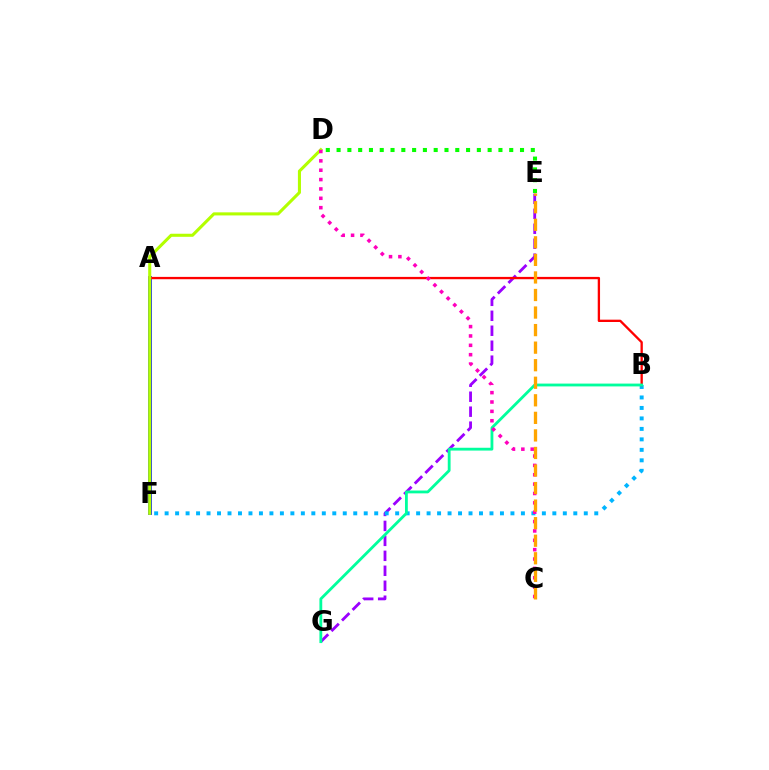{('A', 'F'): [{'color': '#0010ff', 'line_style': 'solid', 'thickness': 2.72}], ('E', 'G'): [{'color': '#9b00ff', 'line_style': 'dashed', 'thickness': 2.03}], ('B', 'F'): [{'color': '#00b5ff', 'line_style': 'dotted', 'thickness': 2.85}], ('A', 'B'): [{'color': '#ff0000', 'line_style': 'solid', 'thickness': 1.67}], ('D', 'F'): [{'color': '#b3ff00', 'line_style': 'solid', 'thickness': 2.21}], ('B', 'G'): [{'color': '#00ff9d', 'line_style': 'solid', 'thickness': 2.03}], ('C', 'D'): [{'color': '#ff00bd', 'line_style': 'dotted', 'thickness': 2.54}], ('C', 'E'): [{'color': '#ffa500', 'line_style': 'dashed', 'thickness': 2.38}], ('D', 'E'): [{'color': '#08ff00', 'line_style': 'dotted', 'thickness': 2.93}]}